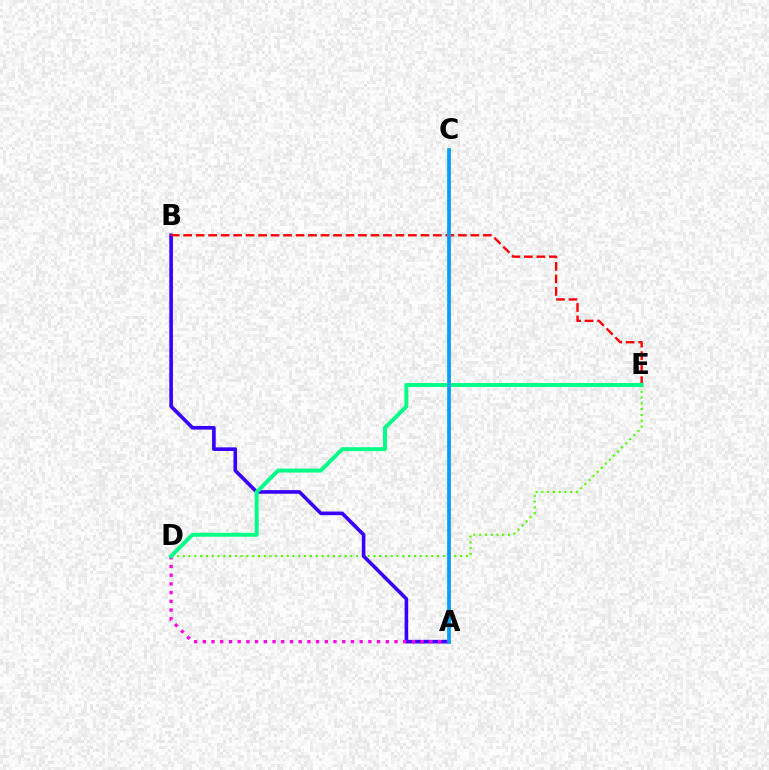{('D', 'E'): [{'color': '#4fff00', 'line_style': 'dotted', 'thickness': 1.57}, {'color': '#00ff86', 'line_style': 'solid', 'thickness': 2.84}], ('A', 'B'): [{'color': '#3700ff', 'line_style': 'solid', 'thickness': 2.6}], ('B', 'E'): [{'color': '#ff0000', 'line_style': 'dashed', 'thickness': 1.7}], ('A', 'D'): [{'color': '#ff00ed', 'line_style': 'dotted', 'thickness': 2.37}], ('A', 'C'): [{'color': '#ffd500', 'line_style': 'solid', 'thickness': 2.15}, {'color': '#009eff', 'line_style': 'solid', 'thickness': 2.65}]}